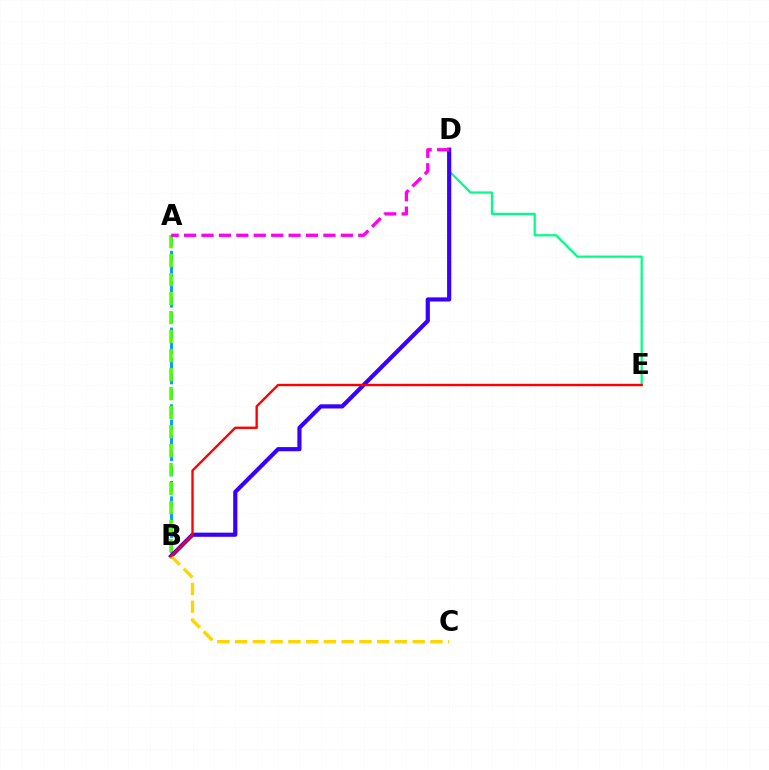{('A', 'B'): [{'color': '#009eff', 'line_style': 'dashed', 'thickness': 2.08}, {'color': '#4fff00', 'line_style': 'dashed', 'thickness': 2.58}], ('D', 'E'): [{'color': '#00ff86', 'line_style': 'solid', 'thickness': 1.61}], ('B', 'D'): [{'color': '#3700ff', 'line_style': 'solid', 'thickness': 2.99}], ('A', 'D'): [{'color': '#ff00ed', 'line_style': 'dashed', 'thickness': 2.37}], ('B', 'C'): [{'color': '#ffd500', 'line_style': 'dashed', 'thickness': 2.41}], ('B', 'E'): [{'color': '#ff0000', 'line_style': 'solid', 'thickness': 1.7}]}